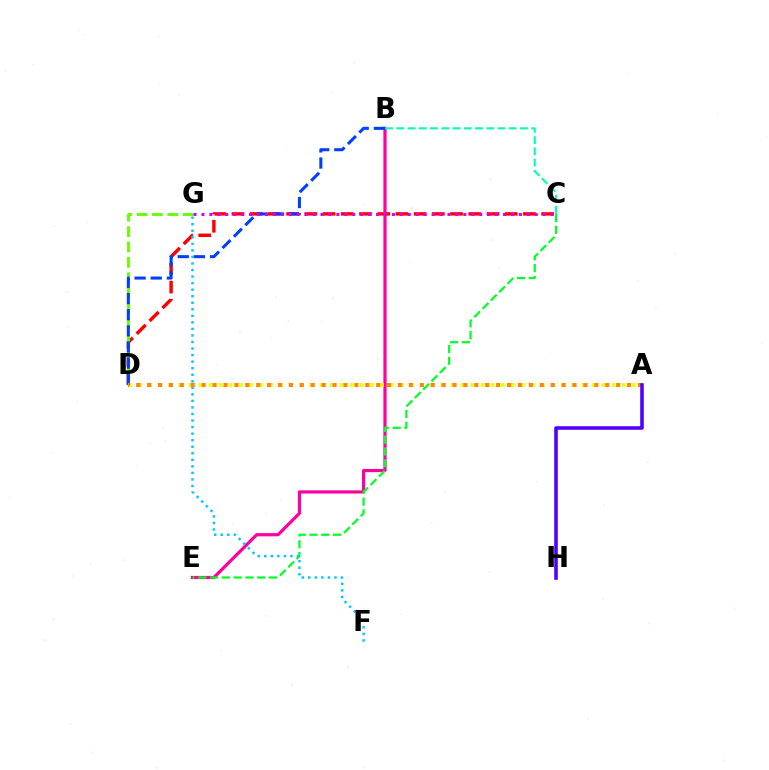{('C', 'D'): [{'color': '#ff0000', 'line_style': 'dashed', 'thickness': 2.47}], ('B', 'E'): [{'color': '#ff00a0', 'line_style': 'solid', 'thickness': 2.31}], ('D', 'G'): [{'color': '#66ff00', 'line_style': 'dashed', 'thickness': 2.09}], ('C', 'E'): [{'color': '#00ff27', 'line_style': 'dashed', 'thickness': 1.6}], ('A', 'D'): [{'color': '#eeff00', 'line_style': 'dotted', 'thickness': 2.74}, {'color': '#ff8800', 'line_style': 'dotted', 'thickness': 2.96}], ('B', 'D'): [{'color': '#003fff', 'line_style': 'dashed', 'thickness': 2.19}], ('C', 'G'): [{'color': '#d600ff', 'line_style': 'dotted', 'thickness': 2.16}], ('B', 'C'): [{'color': '#00ffaf', 'line_style': 'dashed', 'thickness': 1.53}], ('F', 'G'): [{'color': '#00c7ff', 'line_style': 'dotted', 'thickness': 1.78}], ('A', 'H'): [{'color': '#4f00ff', 'line_style': 'solid', 'thickness': 2.57}]}